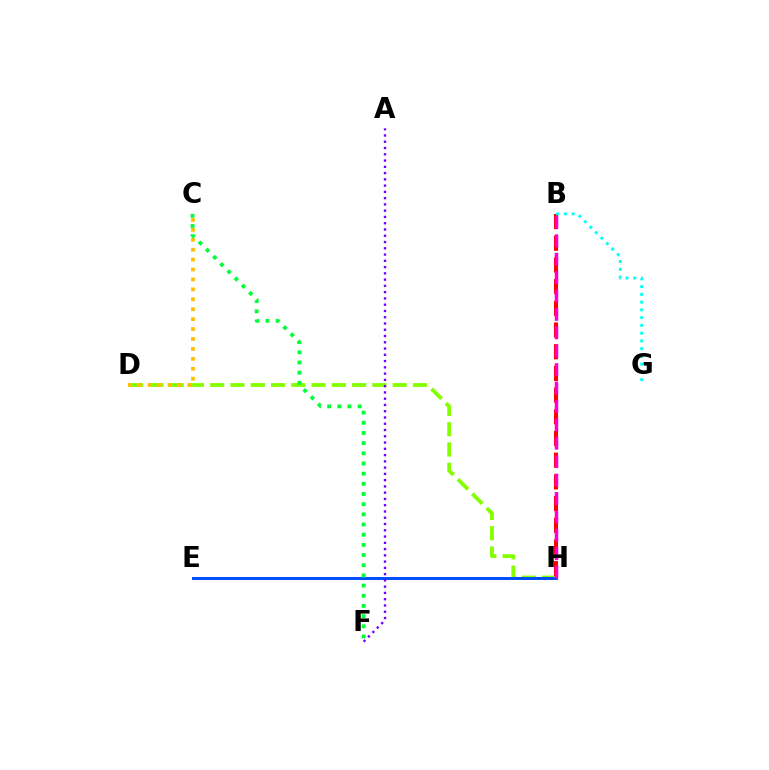{('D', 'H'): [{'color': '#84ff00', 'line_style': 'dashed', 'thickness': 2.76}], ('E', 'H'): [{'color': '#004bff', 'line_style': 'solid', 'thickness': 2.12}], ('B', 'H'): [{'color': '#ff0000', 'line_style': 'dashed', 'thickness': 2.95}, {'color': '#ff00cf', 'line_style': 'dashed', 'thickness': 2.5}], ('C', 'D'): [{'color': '#ffbd00', 'line_style': 'dotted', 'thickness': 2.7}], ('B', 'G'): [{'color': '#00fff6', 'line_style': 'dotted', 'thickness': 2.11}], ('A', 'F'): [{'color': '#7200ff', 'line_style': 'dotted', 'thickness': 1.7}], ('C', 'F'): [{'color': '#00ff39', 'line_style': 'dotted', 'thickness': 2.76}]}